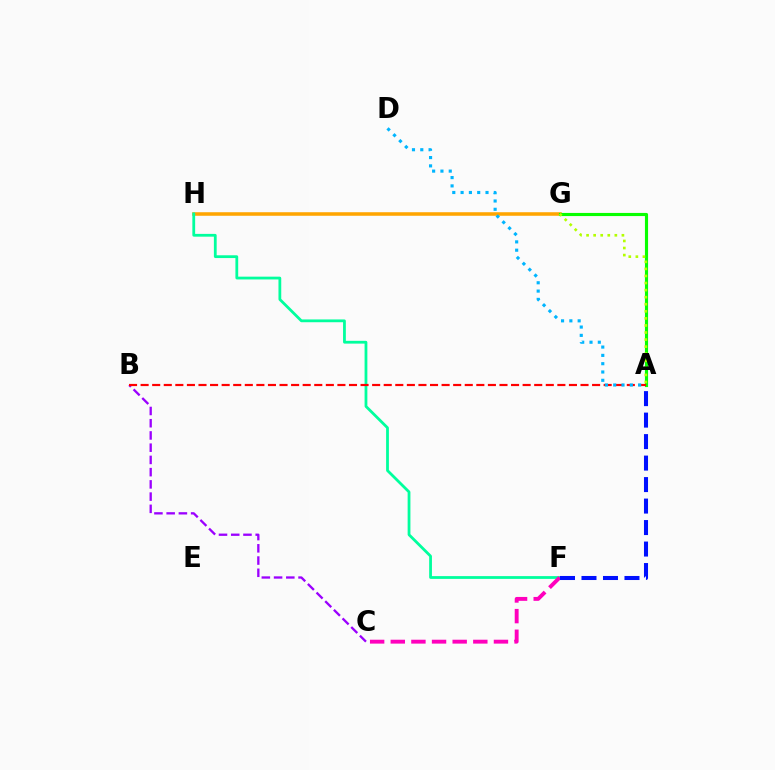{('B', 'C'): [{'color': '#9b00ff', 'line_style': 'dashed', 'thickness': 1.66}], ('G', 'H'): [{'color': '#ffa500', 'line_style': 'solid', 'thickness': 2.55}], ('F', 'H'): [{'color': '#00ff9d', 'line_style': 'solid', 'thickness': 2.0}], ('C', 'F'): [{'color': '#ff00bd', 'line_style': 'dashed', 'thickness': 2.8}], ('A', 'G'): [{'color': '#08ff00', 'line_style': 'solid', 'thickness': 2.25}, {'color': '#b3ff00', 'line_style': 'dotted', 'thickness': 1.92}], ('A', 'B'): [{'color': '#ff0000', 'line_style': 'dashed', 'thickness': 1.57}], ('A', 'F'): [{'color': '#0010ff', 'line_style': 'dashed', 'thickness': 2.92}], ('A', 'D'): [{'color': '#00b5ff', 'line_style': 'dotted', 'thickness': 2.26}]}